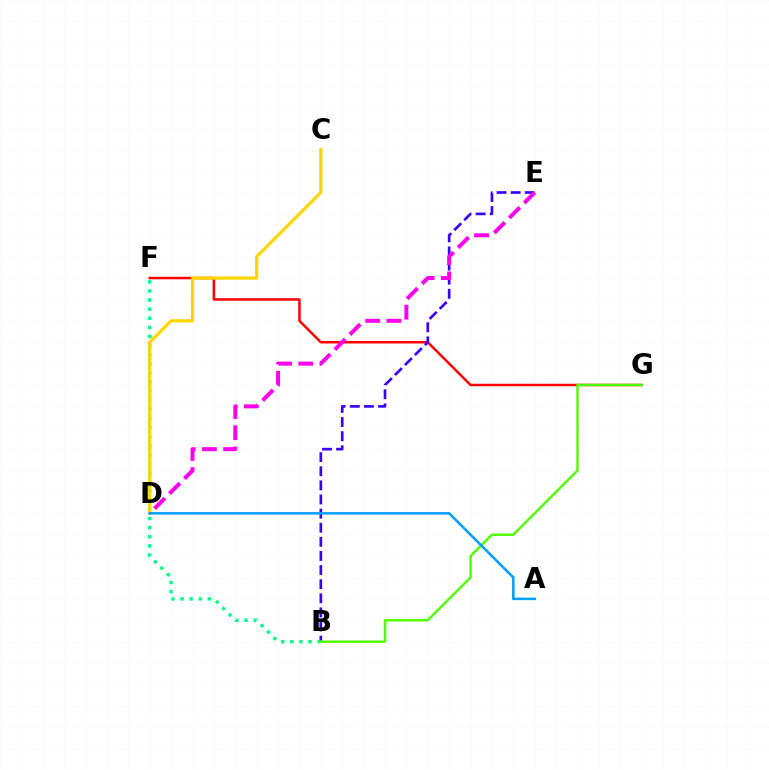{('F', 'G'): [{'color': '#ff0000', 'line_style': 'solid', 'thickness': 1.81}], ('B', 'E'): [{'color': '#3700ff', 'line_style': 'dashed', 'thickness': 1.92}], ('B', 'F'): [{'color': '#00ff86', 'line_style': 'dotted', 'thickness': 2.47}], ('C', 'D'): [{'color': '#ffd500', 'line_style': 'solid', 'thickness': 2.3}], ('D', 'E'): [{'color': '#ff00ed', 'line_style': 'dashed', 'thickness': 2.88}], ('B', 'G'): [{'color': '#4fff00', 'line_style': 'solid', 'thickness': 1.73}], ('A', 'D'): [{'color': '#009eff', 'line_style': 'solid', 'thickness': 1.81}]}